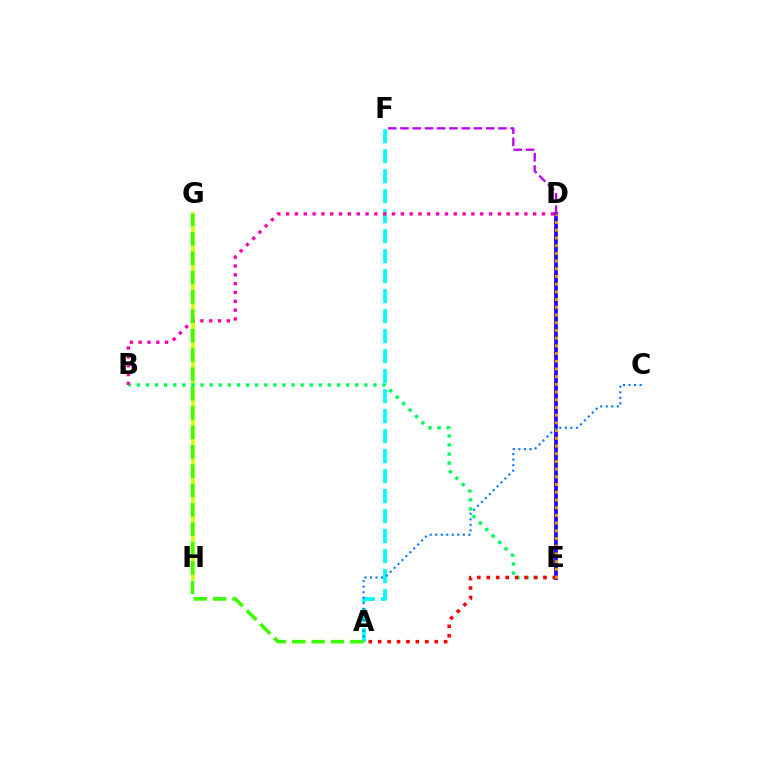{('G', 'H'): [{'color': '#d1ff00', 'line_style': 'solid', 'thickness': 2.72}], ('B', 'E'): [{'color': '#00ff5c', 'line_style': 'dotted', 'thickness': 2.47}], ('D', 'E'): [{'color': '#2500ff', 'line_style': 'solid', 'thickness': 2.69}, {'color': '#ff9400', 'line_style': 'dotted', 'thickness': 2.09}], ('A', 'F'): [{'color': '#00fff6', 'line_style': 'dashed', 'thickness': 2.72}], ('D', 'F'): [{'color': '#b900ff', 'line_style': 'dashed', 'thickness': 1.66}], ('A', 'C'): [{'color': '#0074ff', 'line_style': 'dotted', 'thickness': 1.5}], ('B', 'D'): [{'color': '#ff00ac', 'line_style': 'dotted', 'thickness': 2.4}], ('A', 'E'): [{'color': '#ff0000', 'line_style': 'dotted', 'thickness': 2.56}], ('A', 'G'): [{'color': '#3dff00', 'line_style': 'dashed', 'thickness': 2.63}]}